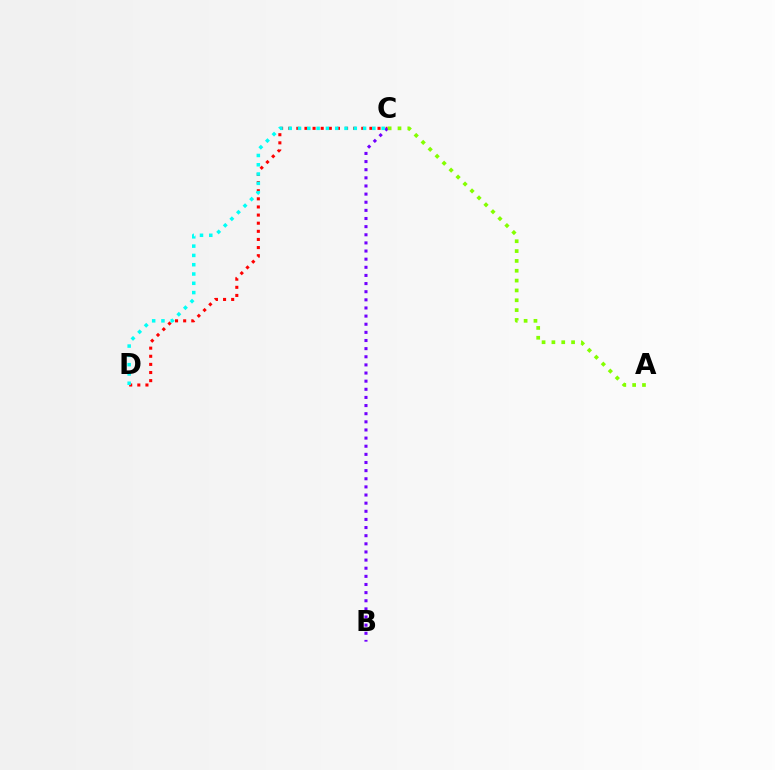{('C', 'D'): [{'color': '#ff0000', 'line_style': 'dotted', 'thickness': 2.21}, {'color': '#00fff6', 'line_style': 'dotted', 'thickness': 2.52}], ('B', 'C'): [{'color': '#7200ff', 'line_style': 'dotted', 'thickness': 2.21}], ('A', 'C'): [{'color': '#84ff00', 'line_style': 'dotted', 'thickness': 2.67}]}